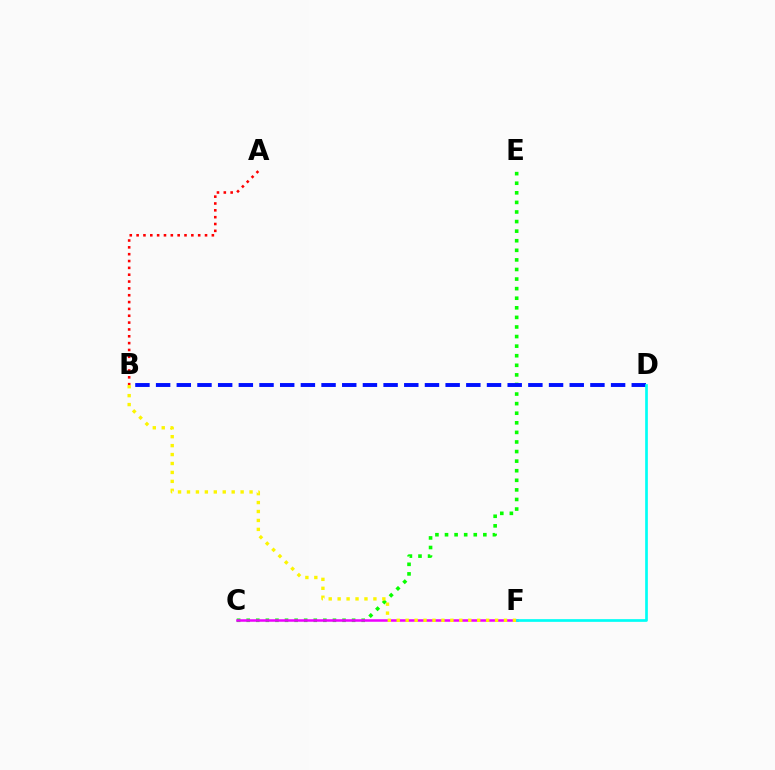{('C', 'E'): [{'color': '#08ff00', 'line_style': 'dotted', 'thickness': 2.6}], ('C', 'F'): [{'color': '#ee00ff', 'line_style': 'solid', 'thickness': 1.82}], ('A', 'B'): [{'color': '#ff0000', 'line_style': 'dotted', 'thickness': 1.86}], ('B', 'D'): [{'color': '#0010ff', 'line_style': 'dashed', 'thickness': 2.81}], ('B', 'F'): [{'color': '#fcf500', 'line_style': 'dotted', 'thickness': 2.43}], ('D', 'F'): [{'color': '#00fff6', 'line_style': 'solid', 'thickness': 1.94}]}